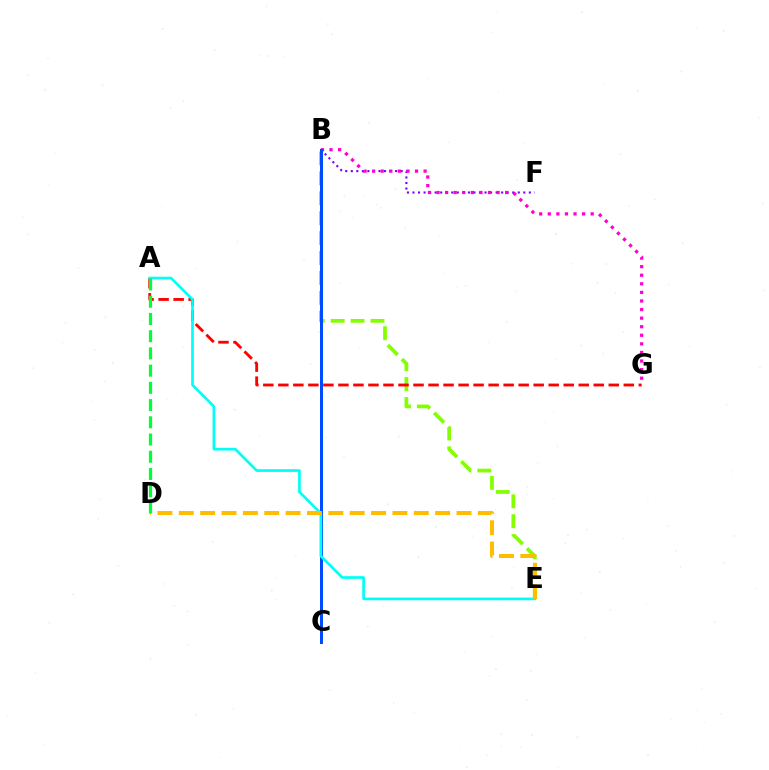{('B', 'F'): [{'color': '#7200ff', 'line_style': 'dotted', 'thickness': 1.51}], ('B', 'G'): [{'color': '#ff00cf', 'line_style': 'dotted', 'thickness': 2.33}], ('B', 'E'): [{'color': '#84ff00', 'line_style': 'dashed', 'thickness': 2.7}], ('B', 'C'): [{'color': '#004bff', 'line_style': 'solid', 'thickness': 2.15}], ('A', 'G'): [{'color': '#ff0000', 'line_style': 'dashed', 'thickness': 2.04}], ('A', 'E'): [{'color': '#00fff6', 'line_style': 'solid', 'thickness': 1.93}], ('D', 'E'): [{'color': '#ffbd00', 'line_style': 'dashed', 'thickness': 2.9}], ('A', 'D'): [{'color': '#00ff39', 'line_style': 'dashed', 'thickness': 2.34}]}